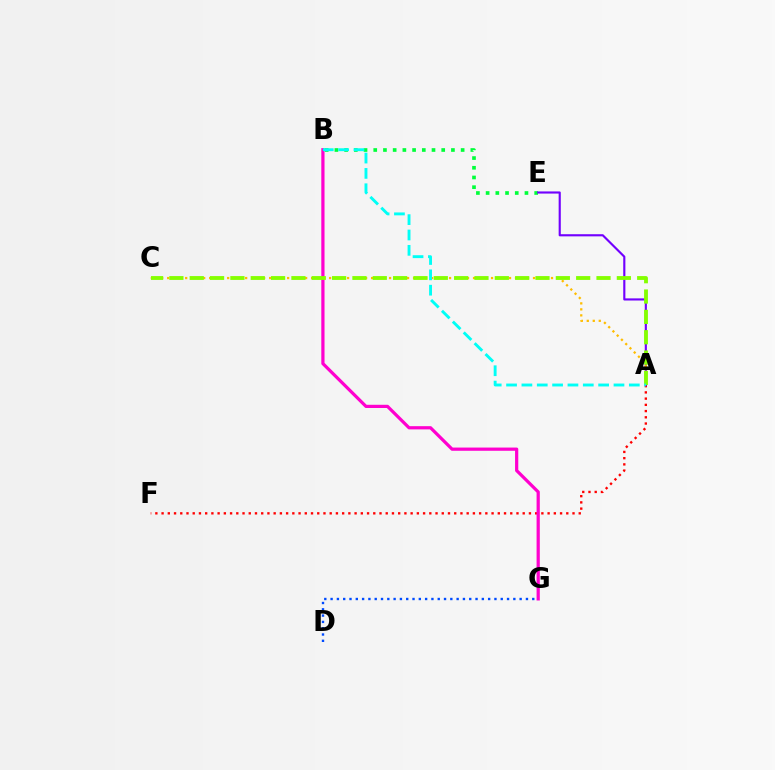{('A', 'F'): [{'color': '#ff0000', 'line_style': 'dotted', 'thickness': 1.69}], ('B', 'E'): [{'color': '#00ff39', 'line_style': 'dotted', 'thickness': 2.64}], ('D', 'G'): [{'color': '#004bff', 'line_style': 'dotted', 'thickness': 1.71}], ('A', 'E'): [{'color': '#7200ff', 'line_style': 'solid', 'thickness': 1.54}], ('A', 'C'): [{'color': '#ffbd00', 'line_style': 'dotted', 'thickness': 1.63}, {'color': '#84ff00', 'line_style': 'dashed', 'thickness': 2.76}], ('B', 'G'): [{'color': '#ff00cf', 'line_style': 'solid', 'thickness': 2.32}], ('A', 'B'): [{'color': '#00fff6', 'line_style': 'dashed', 'thickness': 2.08}]}